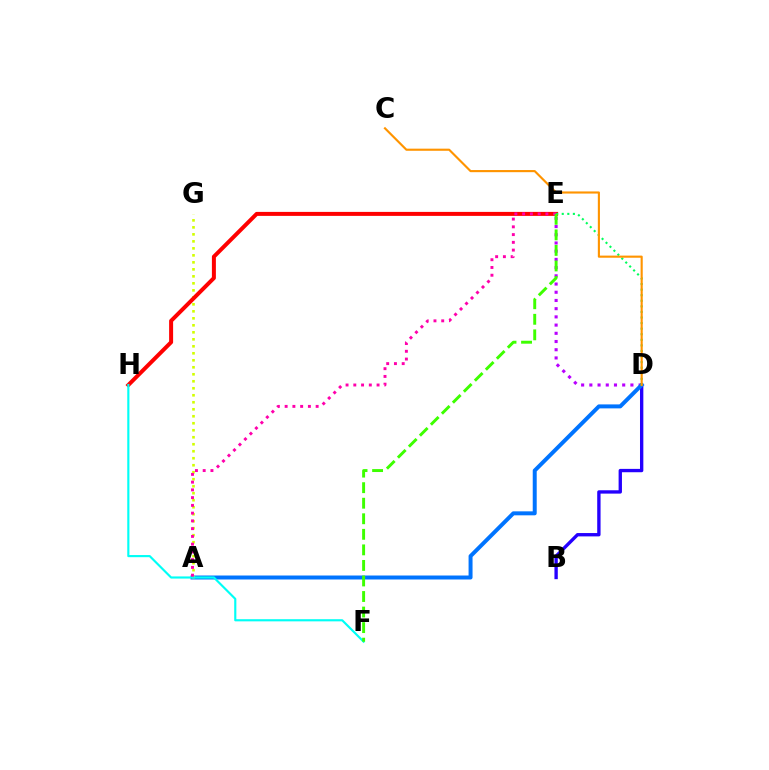{('D', 'E'): [{'color': '#b900ff', 'line_style': 'dotted', 'thickness': 2.23}, {'color': '#00ff5c', 'line_style': 'dotted', 'thickness': 1.51}], ('B', 'D'): [{'color': '#2500ff', 'line_style': 'solid', 'thickness': 2.41}], ('A', 'D'): [{'color': '#0074ff', 'line_style': 'solid', 'thickness': 2.86}], ('A', 'G'): [{'color': '#d1ff00', 'line_style': 'dotted', 'thickness': 1.9}], ('E', 'H'): [{'color': '#ff0000', 'line_style': 'solid', 'thickness': 2.87}], ('F', 'H'): [{'color': '#00fff6', 'line_style': 'solid', 'thickness': 1.55}], ('C', 'D'): [{'color': '#ff9400', 'line_style': 'solid', 'thickness': 1.54}], ('A', 'E'): [{'color': '#ff00ac', 'line_style': 'dotted', 'thickness': 2.11}], ('E', 'F'): [{'color': '#3dff00', 'line_style': 'dashed', 'thickness': 2.11}]}